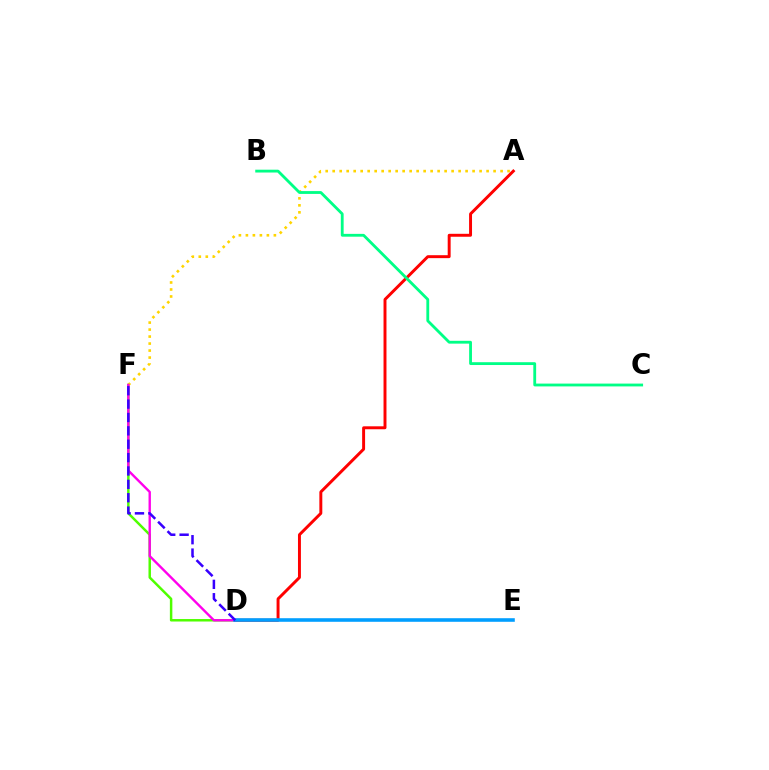{('D', 'F'): [{'color': '#4fff00', 'line_style': 'solid', 'thickness': 1.78}, {'color': '#ff00ed', 'line_style': 'solid', 'thickness': 1.72}, {'color': '#3700ff', 'line_style': 'dashed', 'thickness': 1.82}], ('A', 'F'): [{'color': '#ffd500', 'line_style': 'dotted', 'thickness': 1.9}], ('A', 'D'): [{'color': '#ff0000', 'line_style': 'solid', 'thickness': 2.12}], ('D', 'E'): [{'color': '#009eff', 'line_style': 'solid', 'thickness': 2.58}], ('B', 'C'): [{'color': '#00ff86', 'line_style': 'solid', 'thickness': 2.03}]}